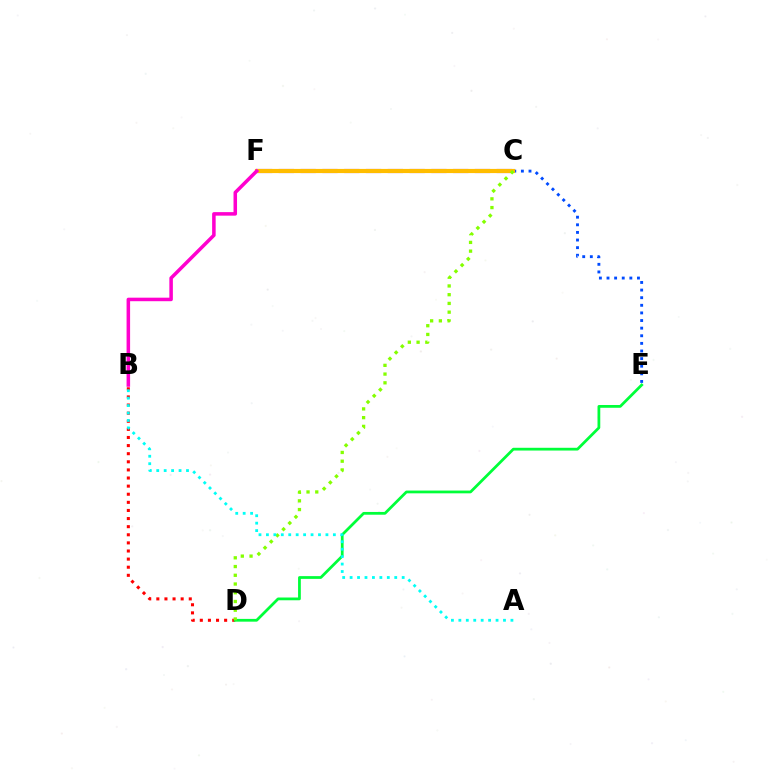{('B', 'D'): [{'color': '#ff0000', 'line_style': 'dotted', 'thickness': 2.2}], ('C', 'E'): [{'color': '#004bff', 'line_style': 'dotted', 'thickness': 2.07}], ('C', 'F'): [{'color': '#7200ff', 'line_style': 'dashed', 'thickness': 2.96}, {'color': '#ffbd00', 'line_style': 'solid', 'thickness': 3.0}], ('D', 'E'): [{'color': '#00ff39', 'line_style': 'solid', 'thickness': 1.99}], ('B', 'F'): [{'color': '#ff00cf', 'line_style': 'solid', 'thickness': 2.54}], ('C', 'D'): [{'color': '#84ff00', 'line_style': 'dotted', 'thickness': 2.37}], ('A', 'B'): [{'color': '#00fff6', 'line_style': 'dotted', 'thickness': 2.02}]}